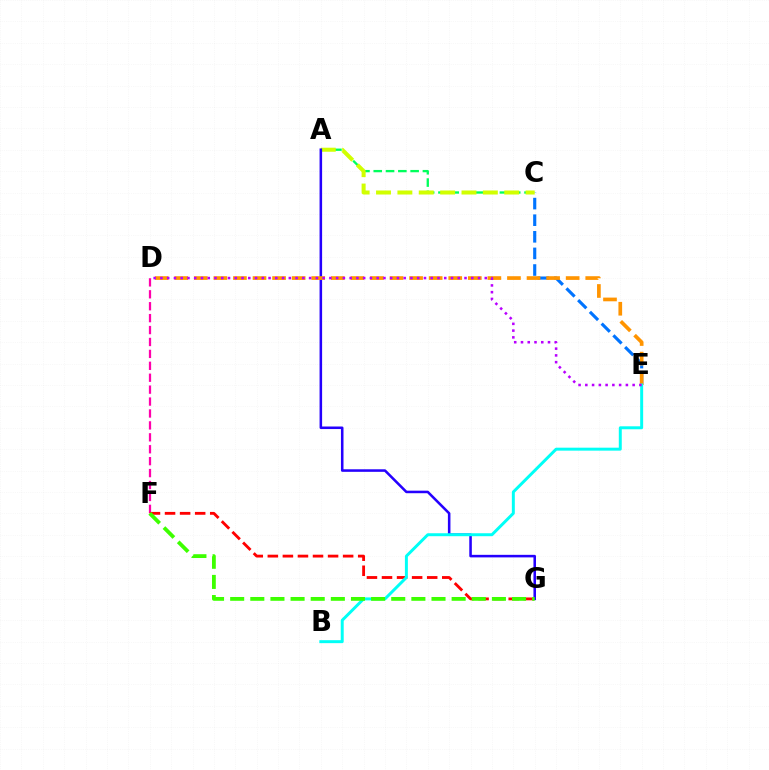{('C', 'E'): [{'color': '#0074ff', 'line_style': 'dashed', 'thickness': 2.26}], ('D', 'F'): [{'color': '#ff00ac', 'line_style': 'dashed', 'thickness': 1.62}], ('A', 'C'): [{'color': '#00ff5c', 'line_style': 'dashed', 'thickness': 1.67}, {'color': '#d1ff00', 'line_style': 'dashed', 'thickness': 2.9}], ('A', 'G'): [{'color': '#2500ff', 'line_style': 'solid', 'thickness': 1.83}], ('D', 'E'): [{'color': '#ff9400', 'line_style': 'dashed', 'thickness': 2.66}, {'color': '#b900ff', 'line_style': 'dotted', 'thickness': 1.84}], ('F', 'G'): [{'color': '#ff0000', 'line_style': 'dashed', 'thickness': 2.05}, {'color': '#3dff00', 'line_style': 'dashed', 'thickness': 2.74}], ('B', 'E'): [{'color': '#00fff6', 'line_style': 'solid', 'thickness': 2.13}]}